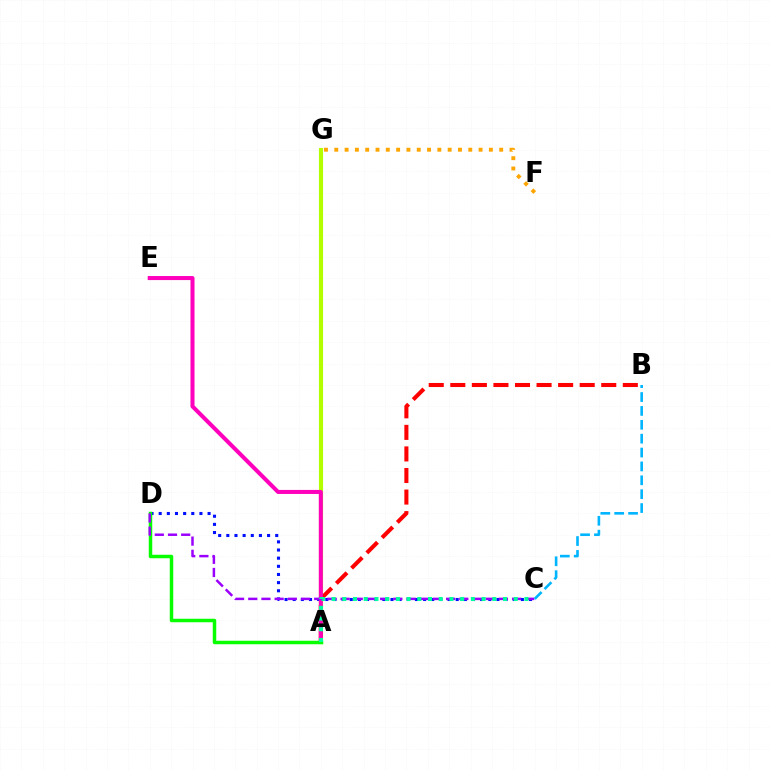{('C', 'D'): [{'color': '#0010ff', 'line_style': 'dotted', 'thickness': 2.21}, {'color': '#9b00ff', 'line_style': 'dashed', 'thickness': 1.79}], ('A', 'G'): [{'color': '#b3ff00', 'line_style': 'solid', 'thickness': 2.98}], ('A', 'B'): [{'color': '#ff0000', 'line_style': 'dashed', 'thickness': 2.93}], ('A', 'E'): [{'color': '#ff00bd', 'line_style': 'solid', 'thickness': 2.91}], ('A', 'D'): [{'color': '#08ff00', 'line_style': 'solid', 'thickness': 2.51}], ('A', 'C'): [{'color': '#00ff9d', 'line_style': 'dotted', 'thickness': 2.91}], ('F', 'G'): [{'color': '#ffa500', 'line_style': 'dotted', 'thickness': 2.8}], ('B', 'C'): [{'color': '#00b5ff', 'line_style': 'dashed', 'thickness': 1.89}]}